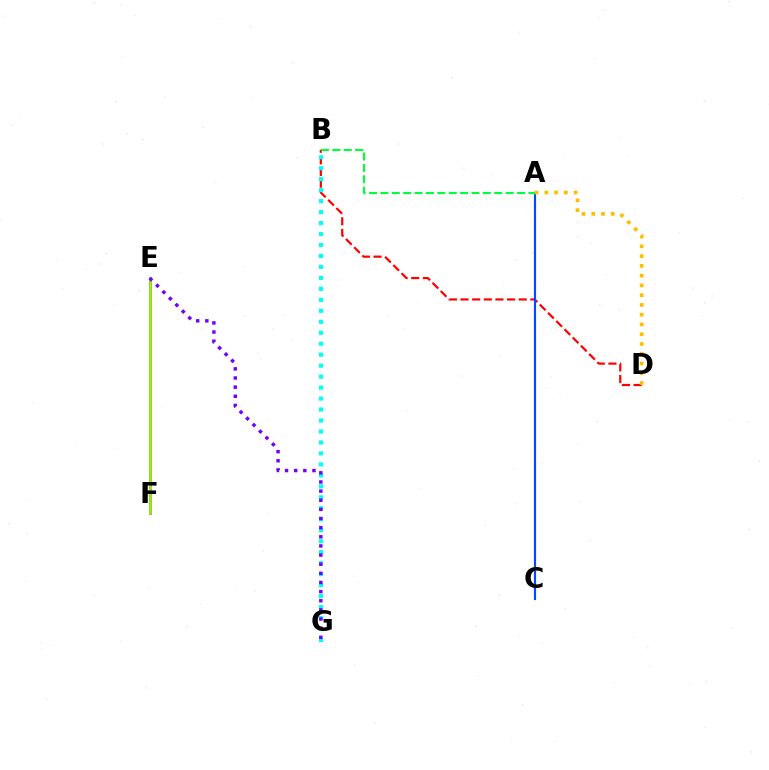{('B', 'D'): [{'color': '#ff0000', 'line_style': 'dashed', 'thickness': 1.58}], ('E', 'F'): [{'color': '#ff00cf', 'line_style': 'solid', 'thickness': 1.98}, {'color': '#84ff00', 'line_style': 'solid', 'thickness': 1.84}], ('A', 'C'): [{'color': '#004bff', 'line_style': 'solid', 'thickness': 1.56}], ('A', 'D'): [{'color': '#ffbd00', 'line_style': 'dotted', 'thickness': 2.65}], ('B', 'G'): [{'color': '#00fff6', 'line_style': 'dotted', 'thickness': 2.98}], ('E', 'G'): [{'color': '#7200ff', 'line_style': 'dotted', 'thickness': 2.48}], ('A', 'B'): [{'color': '#00ff39', 'line_style': 'dashed', 'thickness': 1.55}]}